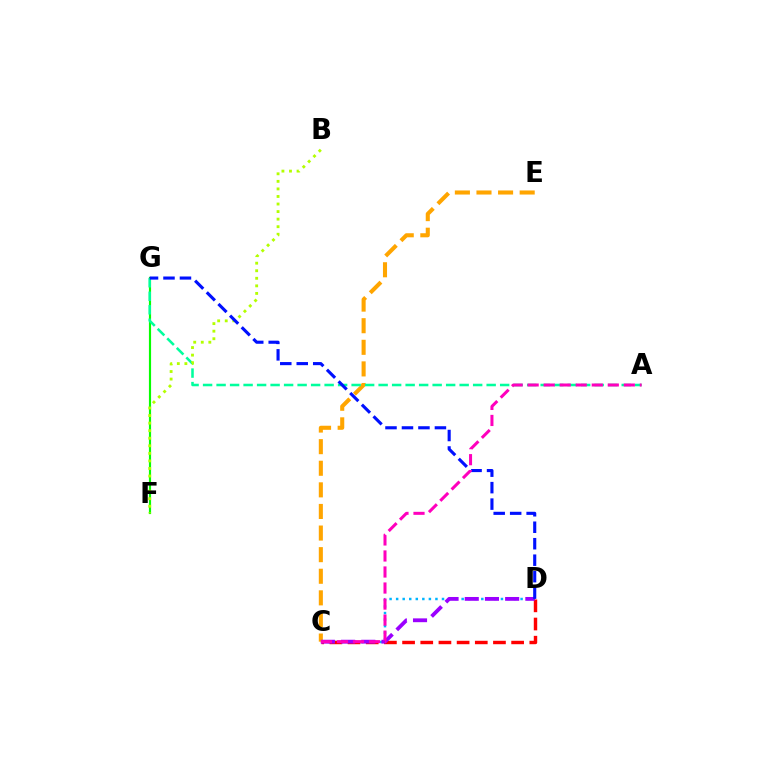{('C', 'D'): [{'color': '#00b5ff', 'line_style': 'dotted', 'thickness': 1.78}, {'color': '#ff0000', 'line_style': 'dashed', 'thickness': 2.47}, {'color': '#9b00ff', 'line_style': 'dashed', 'thickness': 2.74}], ('F', 'G'): [{'color': '#08ff00', 'line_style': 'solid', 'thickness': 1.56}], ('C', 'E'): [{'color': '#ffa500', 'line_style': 'dashed', 'thickness': 2.93}], ('A', 'G'): [{'color': '#00ff9d', 'line_style': 'dashed', 'thickness': 1.83}], ('B', 'F'): [{'color': '#b3ff00', 'line_style': 'dotted', 'thickness': 2.05}], ('D', 'G'): [{'color': '#0010ff', 'line_style': 'dashed', 'thickness': 2.24}], ('A', 'C'): [{'color': '#ff00bd', 'line_style': 'dashed', 'thickness': 2.18}]}